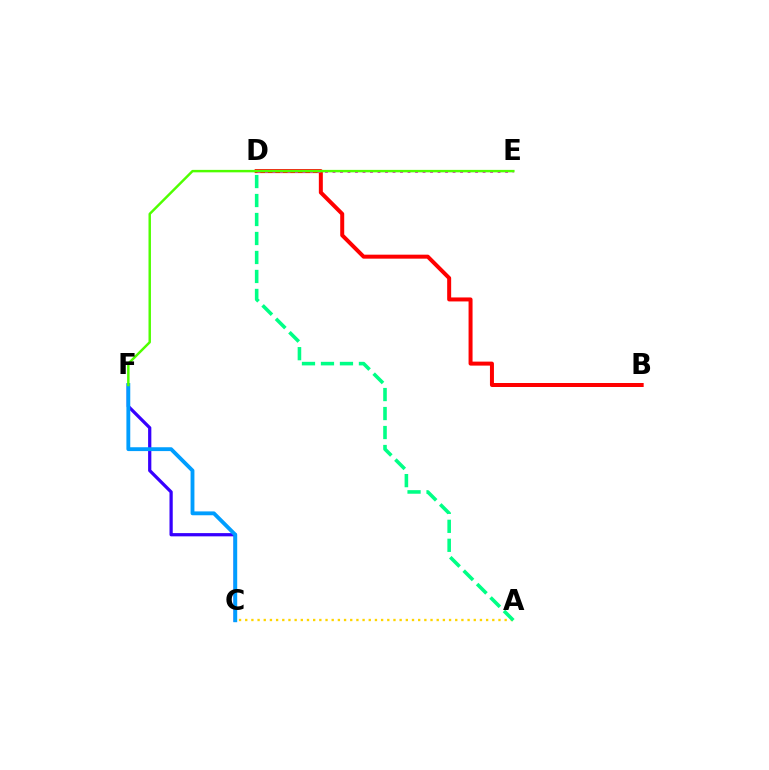{('C', 'F'): [{'color': '#3700ff', 'line_style': 'solid', 'thickness': 2.34}, {'color': '#009eff', 'line_style': 'solid', 'thickness': 2.77}], ('B', 'D'): [{'color': '#ff0000', 'line_style': 'solid', 'thickness': 2.87}], ('D', 'E'): [{'color': '#ff00ed', 'line_style': 'dotted', 'thickness': 2.04}], ('A', 'C'): [{'color': '#ffd500', 'line_style': 'dotted', 'thickness': 1.68}], ('E', 'F'): [{'color': '#4fff00', 'line_style': 'solid', 'thickness': 1.77}], ('A', 'D'): [{'color': '#00ff86', 'line_style': 'dashed', 'thickness': 2.58}]}